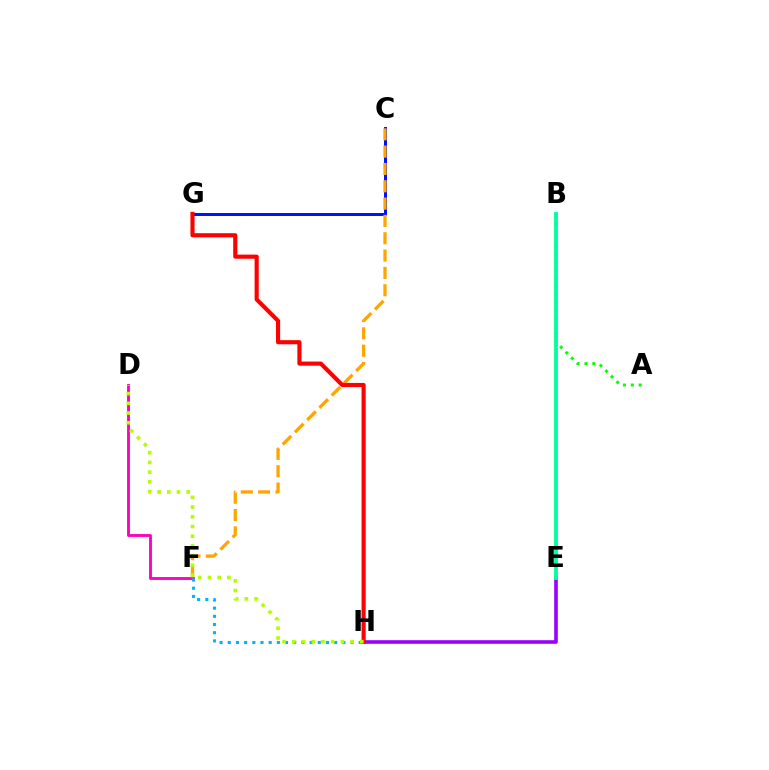{('A', 'B'): [{'color': '#08ff00', 'line_style': 'dotted', 'thickness': 2.14}], ('D', 'F'): [{'color': '#ff00bd', 'line_style': 'solid', 'thickness': 2.06}], ('E', 'H'): [{'color': '#9b00ff', 'line_style': 'solid', 'thickness': 2.59}], ('B', 'E'): [{'color': '#00ff9d', 'line_style': 'solid', 'thickness': 2.75}], ('C', 'G'): [{'color': '#0010ff', 'line_style': 'solid', 'thickness': 2.14}], ('C', 'F'): [{'color': '#ffa500', 'line_style': 'dashed', 'thickness': 2.35}], ('F', 'H'): [{'color': '#00b5ff', 'line_style': 'dotted', 'thickness': 2.22}], ('G', 'H'): [{'color': '#ff0000', 'line_style': 'solid', 'thickness': 2.97}], ('D', 'H'): [{'color': '#b3ff00', 'line_style': 'dotted', 'thickness': 2.64}]}